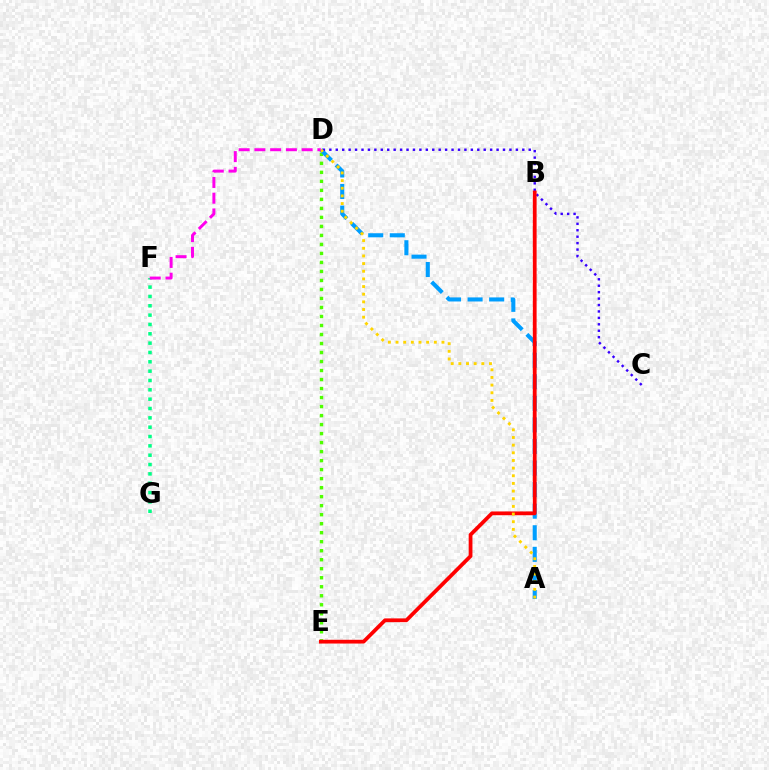{('D', 'E'): [{'color': '#4fff00', 'line_style': 'dotted', 'thickness': 2.45}], ('A', 'D'): [{'color': '#009eff', 'line_style': 'dashed', 'thickness': 2.93}, {'color': '#ffd500', 'line_style': 'dotted', 'thickness': 2.08}], ('F', 'G'): [{'color': '#00ff86', 'line_style': 'dotted', 'thickness': 2.54}], ('C', 'D'): [{'color': '#3700ff', 'line_style': 'dotted', 'thickness': 1.75}], ('B', 'E'): [{'color': '#ff0000', 'line_style': 'solid', 'thickness': 2.71}], ('D', 'F'): [{'color': '#ff00ed', 'line_style': 'dashed', 'thickness': 2.14}]}